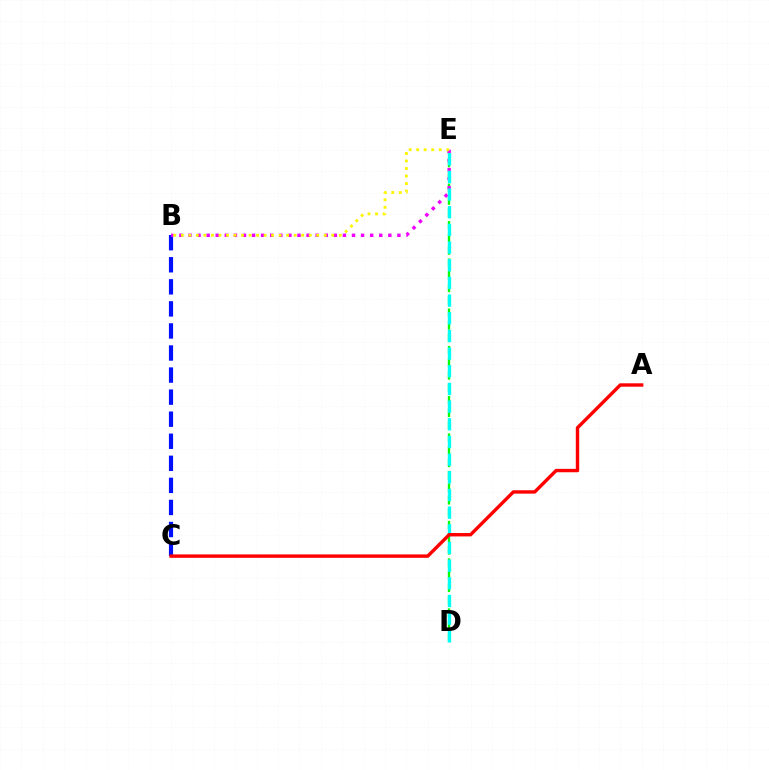{('D', 'E'): [{'color': '#08ff00', 'line_style': 'dashed', 'thickness': 1.7}, {'color': '#00fff6', 'line_style': 'dashed', 'thickness': 2.4}], ('B', 'C'): [{'color': '#0010ff', 'line_style': 'dashed', 'thickness': 3.0}], ('B', 'E'): [{'color': '#ee00ff', 'line_style': 'dotted', 'thickness': 2.47}, {'color': '#fcf500', 'line_style': 'dotted', 'thickness': 2.04}], ('A', 'C'): [{'color': '#ff0000', 'line_style': 'solid', 'thickness': 2.45}]}